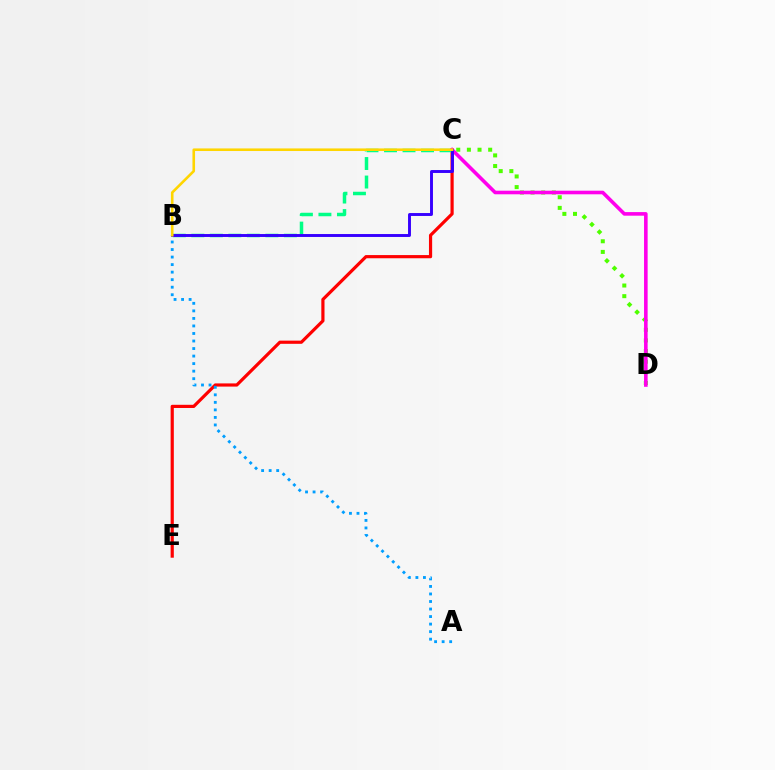{('C', 'E'): [{'color': '#ff0000', 'line_style': 'solid', 'thickness': 2.29}], ('C', 'D'): [{'color': '#4fff00', 'line_style': 'dotted', 'thickness': 2.89}, {'color': '#ff00ed', 'line_style': 'solid', 'thickness': 2.59}], ('A', 'B'): [{'color': '#009eff', 'line_style': 'dotted', 'thickness': 2.05}], ('B', 'C'): [{'color': '#00ff86', 'line_style': 'dashed', 'thickness': 2.51}, {'color': '#3700ff', 'line_style': 'solid', 'thickness': 2.1}, {'color': '#ffd500', 'line_style': 'solid', 'thickness': 1.87}]}